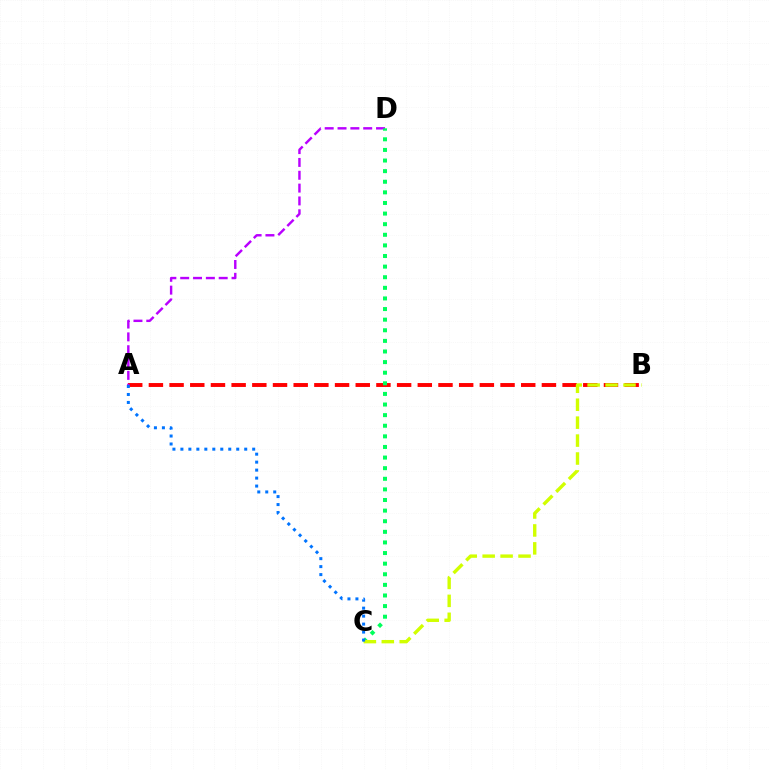{('A', 'B'): [{'color': '#ff0000', 'line_style': 'dashed', 'thickness': 2.81}], ('A', 'D'): [{'color': '#b900ff', 'line_style': 'dashed', 'thickness': 1.74}], ('C', 'D'): [{'color': '#00ff5c', 'line_style': 'dotted', 'thickness': 2.88}], ('B', 'C'): [{'color': '#d1ff00', 'line_style': 'dashed', 'thickness': 2.44}], ('A', 'C'): [{'color': '#0074ff', 'line_style': 'dotted', 'thickness': 2.17}]}